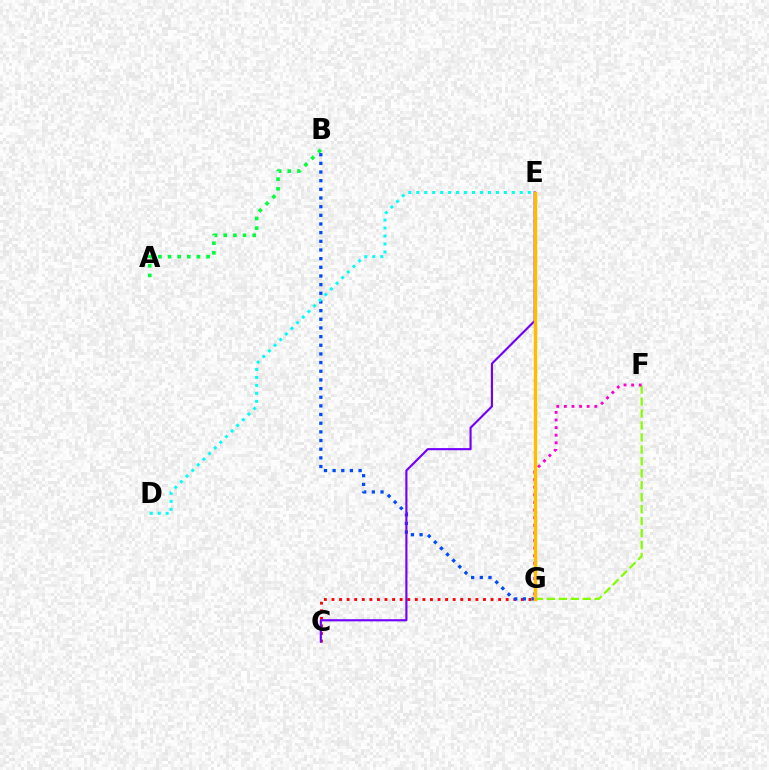{('A', 'B'): [{'color': '#00ff39', 'line_style': 'dotted', 'thickness': 2.62}], ('F', 'G'): [{'color': '#84ff00', 'line_style': 'dashed', 'thickness': 1.62}, {'color': '#ff00cf', 'line_style': 'dotted', 'thickness': 2.07}], ('C', 'G'): [{'color': '#ff0000', 'line_style': 'dotted', 'thickness': 2.06}], ('B', 'G'): [{'color': '#004bff', 'line_style': 'dotted', 'thickness': 2.35}], ('C', 'E'): [{'color': '#7200ff', 'line_style': 'solid', 'thickness': 1.54}], ('D', 'E'): [{'color': '#00fff6', 'line_style': 'dotted', 'thickness': 2.16}], ('E', 'G'): [{'color': '#ffbd00', 'line_style': 'solid', 'thickness': 2.47}]}